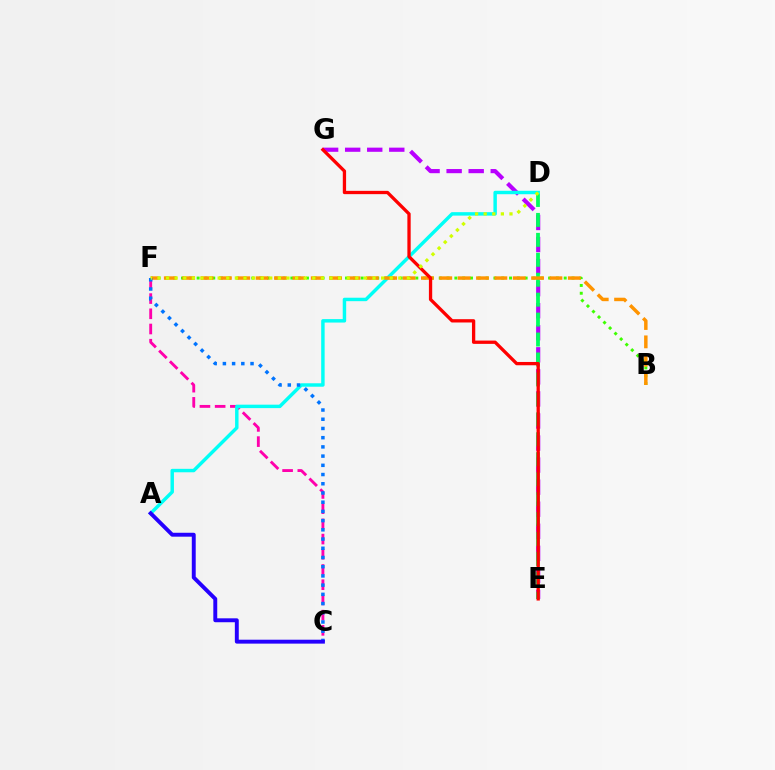{('B', 'F'): [{'color': '#3dff00', 'line_style': 'dotted', 'thickness': 2.12}, {'color': '#ff9400', 'line_style': 'dashed', 'thickness': 2.49}], ('E', 'G'): [{'color': '#b900ff', 'line_style': 'dashed', 'thickness': 3.0}, {'color': '#ff0000', 'line_style': 'solid', 'thickness': 2.38}], ('C', 'F'): [{'color': '#ff00ac', 'line_style': 'dashed', 'thickness': 2.07}, {'color': '#0074ff', 'line_style': 'dotted', 'thickness': 2.5}], ('D', 'E'): [{'color': '#00ff5c', 'line_style': 'dashed', 'thickness': 2.71}], ('A', 'D'): [{'color': '#00fff6', 'line_style': 'solid', 'thickness': 2.48}], ('A', 'C'): [{'color': '#2500ff', 'line_style': 'solid', 'thickness': 2.82}], ('D', 'F'): [{'color': '#d1ff00', 'line_style': 'dotted', 'thickness': 2.34}]}